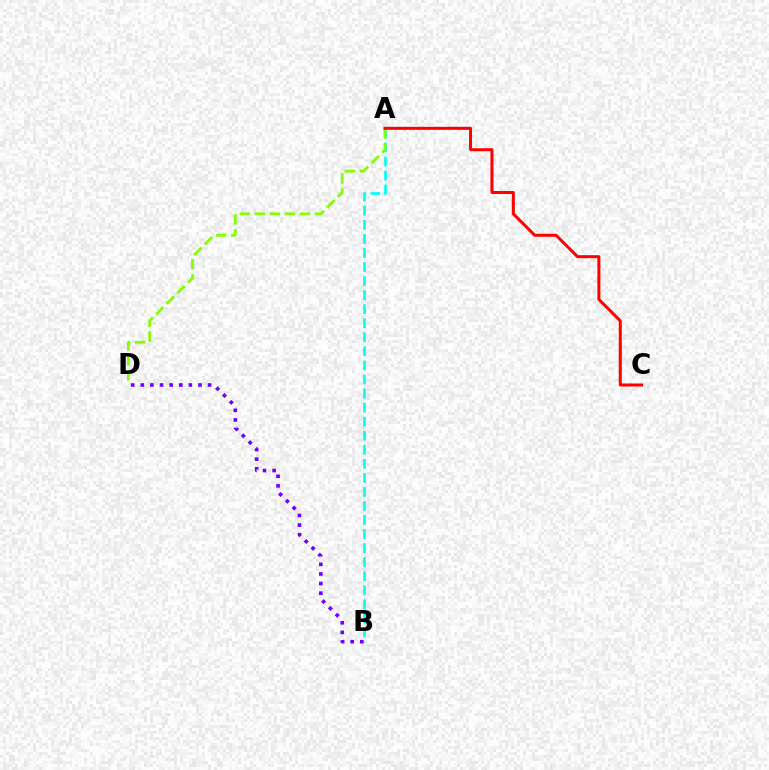{('A', 'B'): [{'color': '#00fff6', 'line_style': 'dashed', 'thickness': 1.91}], ('B', 'D'): [{'color': '#7200ff', 'line_style': 'dotted', 'thickness': 2.61}], ('A', 'D'): [{'color': '#84ff00', 'line_style': 'dashed', 'thickness': 2.04}], ('A', 'C'): [{'color': '#ff0000', 'line_style': 'solid', 'thickness': 2.17}]}